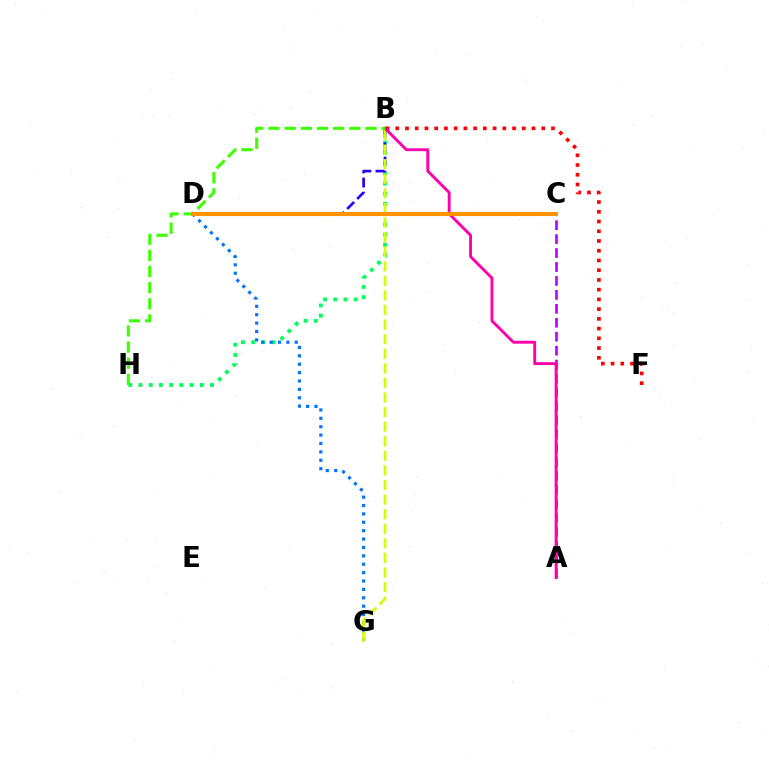{('A', 'C'): [{'color': '#b900ff', 'line_style': 'dashed', 'thickness': 1.89}], ('C', 'D'): [{'color': '#00fff6', 'line_style': 'dotted', 'thickness': 2.23}, {'color': '#ff9400', 'line_style': 'solid', 'thickness': 2.95}], ('B', 'H'): [{'color': '#00ff5c', 'line_style': 'dotted', 'thickness': 2.77}, {'color': '#3dff00', 'line_style': 'dashed', 'thickness': 2.2}], ('B', 'F'): [{'color': '#ff0000', 'line_style': 'dotted', 'thickness': 2.64}], ('B', 'D'): [{'color': '#2500ff', 'line_style': 'dashed', 'thickness': 1.92}], ('D', 'G'): [{'color': '#0074ff', 'line_style': 'dotted', 'thickness': 2.28}], ('B', 'G'): [{'color': '#d1ff00', 'line_style': 'dashed', 'thickness': 1.98}], ('A', 'B'): [{'color': '#ff00ac', 'line_style': 'solid', 'thickness': 2.08}]}